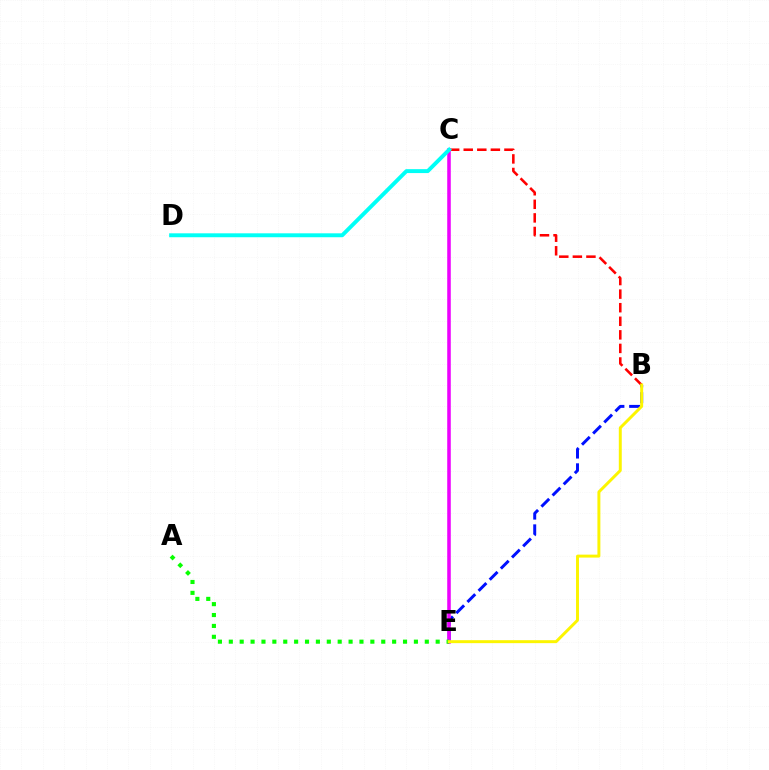{('B', 'C'): [{'color': '#ff0000', 'line_style': 'dashed', 'thickness': 1.84}], ('B', 'E'): [{'color': '#0010ff', 'line_style': 'dashed', 'thickness': 2.14}, {'color': '#fcf500', 'line_style': 'solid', 'thickness': 2.13}], ('C', 'E'): [{'color': '#ee00ff', 'line_style': 'solid', 'thickness': 2.55}], ('A', 'E'): [{'color': '#08ff00', 'line_style': 'dotted', 'thickness': 2.96}], ('C', 'D'): [{'color': '#00fff6', 'line_style': 'solid', 'thickness': 2.82}]}